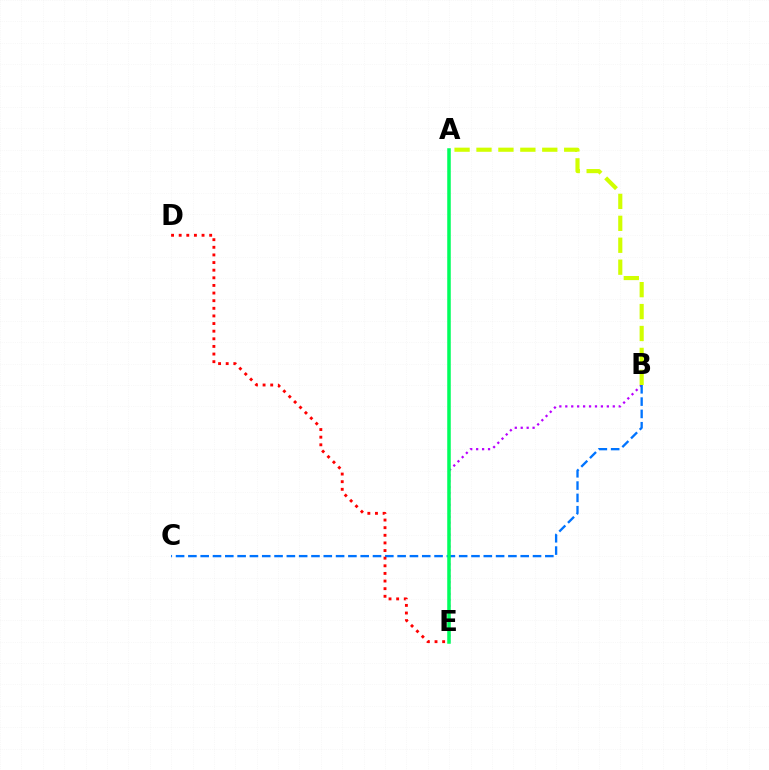{('B', 'E'): [{'color': '#b900ff', 'line_style': 'dotted', 'thickness': 1.61}], ('B', 'C'): [{'color': '#0074ff', 'line_style': 'dashed', 'thickness': 1.67}], ('A', 'B'): [{'color': '#d1ff00', 'line_style': 'dashed', 'thickness': 2.98}], ('A', 'E'): [{'color': '#00ff5c', 'line_style': 'solid', 'thickness': 2.54}], ('D', 'E'): [{'color': '#ff0000', 'line_style': 'dotted', 'thickness': 2.07}]}